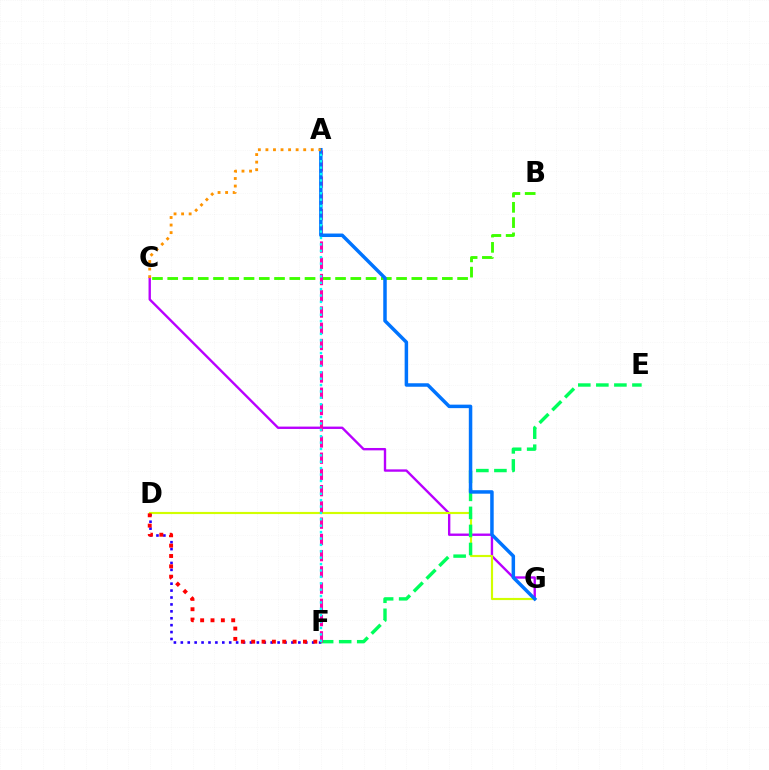{('D', 'F'): [{'color': '#2500ff', 'line_style': 'dotted', 'thickness': 1.88}, {'color': '#ff0000', 'line_style': 'dotted', 'thickness': 2.81}], ('C', 'G'): [{'color': '#b900ff', 'line_style': 'solid', 'thickness': 1.71}], ('D', 'G'): [{'color': '#d1ff00', 'line_style': 'solid', 'thickness': 1.55}], ('E', 'F'): [{'color': '#00ff5c', 'line_style': 'dashed', 'thickness': 2.45}], ('B', 'C'): [{'color': '#3dff00', 'line_style': 'dashed', 'thickness': 2.07}], ('A', 'F'): [{'color': '#ff00ac', 'line_style': 'dashed', 'thickness': 2.21}, {'color': '#00fff6', 'line_style': 'dotted', 'thickness': 1.74}], ('A', 'G'): [{'color': '#0074ff', 'line_style': 'solid', 'thickness': 2.51}], ('A', 'C'): [{'color': '#ff9400', 'line_style': 'dotted', 'thickness': 2.05}]}